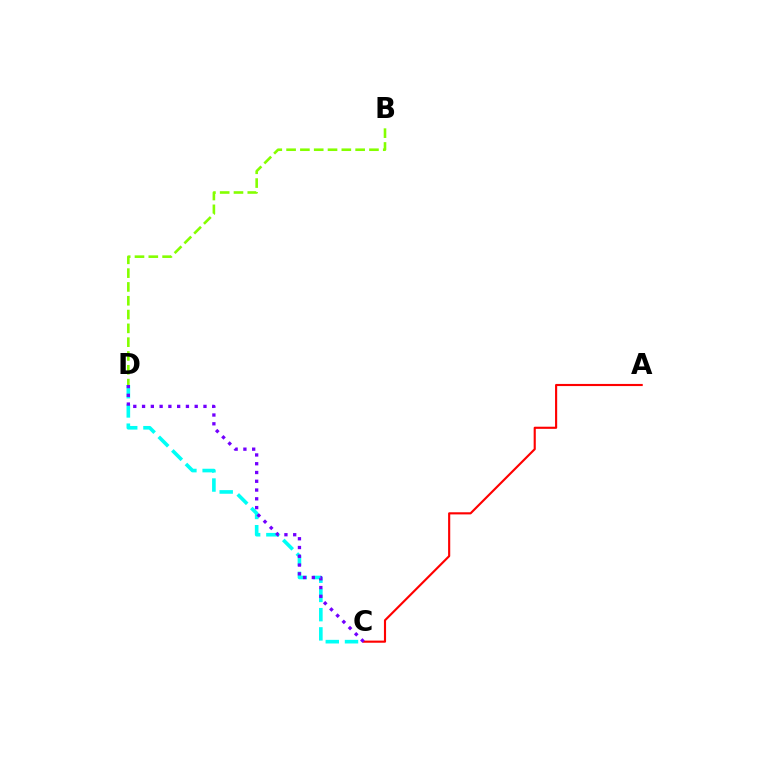{('C', 'D'): [{'color': '#00fff6', 'line_style': 'dashed', 'thickness': 2.61}, {'color': '#7200ff', 'line_style': 'dotted', 'thickness': 2.38}], ('A', 'C'): [{'color': '#ff0000', 'line_style': 'solid', 'thickness': 1.54}], ('B', 'D'): [{'color': '#84ff00', 'line_style': 'dashed', 'thickness': 1.88}]}